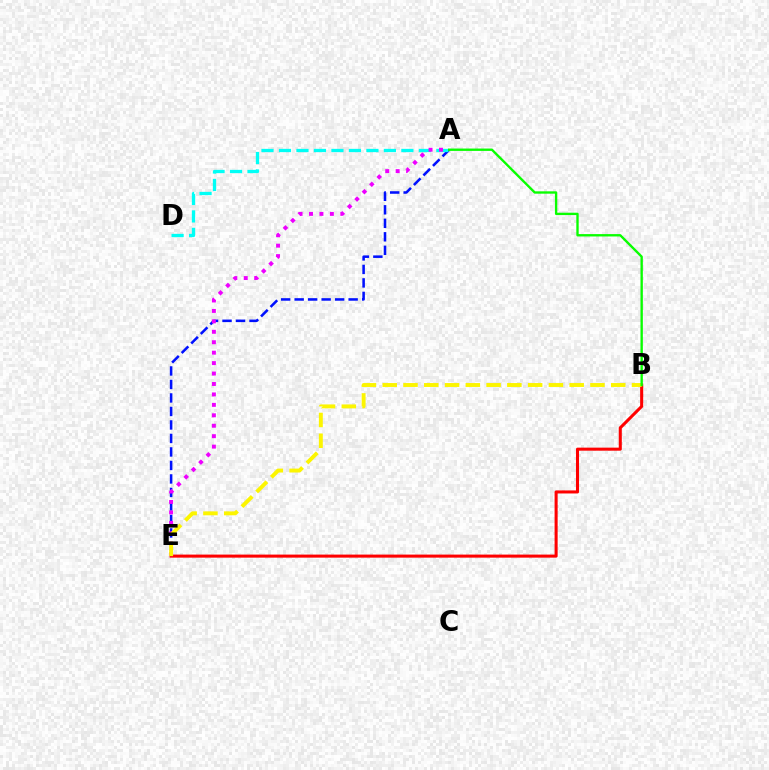{('A', 'E'): [{'color': '#0010ff', 'line_style': 'dashed', 'thickness': 1.83}, {'color': '#ee00ff', 'line_style': 'dotted', 'thickness': 2.84}], ('B', 'E'): [{'color': '#ff0000', 'line_style': 'solid', 'thickness': 2.19}, {'color': '#fcf500', 'line_style': 'dashed', 'thickness': 2.82}], ('A', 'D'): [{'color': '#00fff6', 'line_style': 'dashed', 'thickness': 2.38}], ('A', 'B'): [{'color': '#08ff00', 'line_style': 'solid', 'thickness': 1.7}]}